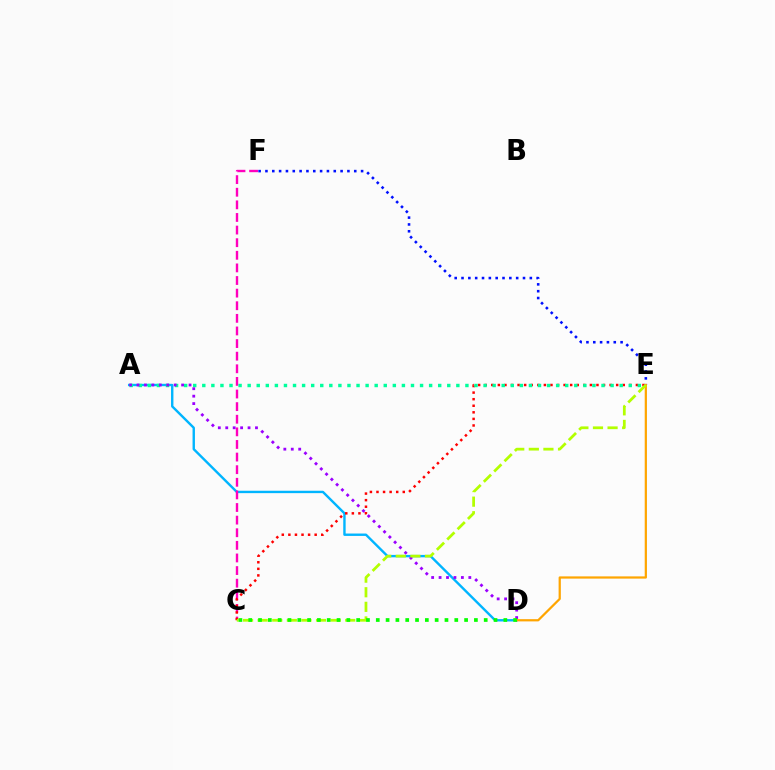{('A', 'D'): [{'color': '#00b5ff', 'line_style': 'solid', 'thickness': 1.72}, {'color': '#9b00ff', 'line_style': 'dotted', 'thickness': 2.02}], ('C', 'F'): [{'color': '#ff00bd', 'line_style': 'dashed', 'thickness': 1.71}], ('C', 'E'): [{'color': '#ff0000', 'line_style': 'dotted', 'thickness': 1.79}, {'color': '#b3ff00', 'line_style': 'dashed', 'thickness': 1.98}], ('A', 'E'): [{'color': '#00ff9d', 'line_style': 'dotted', 'thickness': 2.47}], ('E', 'F'): [{'color': '#0010ff', 'line_style': 'dotted', 'thickness': 1.86}], ('D', 'E'): [{'color': '#ffa500', 'line_style': 'solid', 'thickness': 1.61}], ('C', 'D'): [{'color': '#08ff00', 'line_style': 'dotted', 'thickness': 2.67}]}